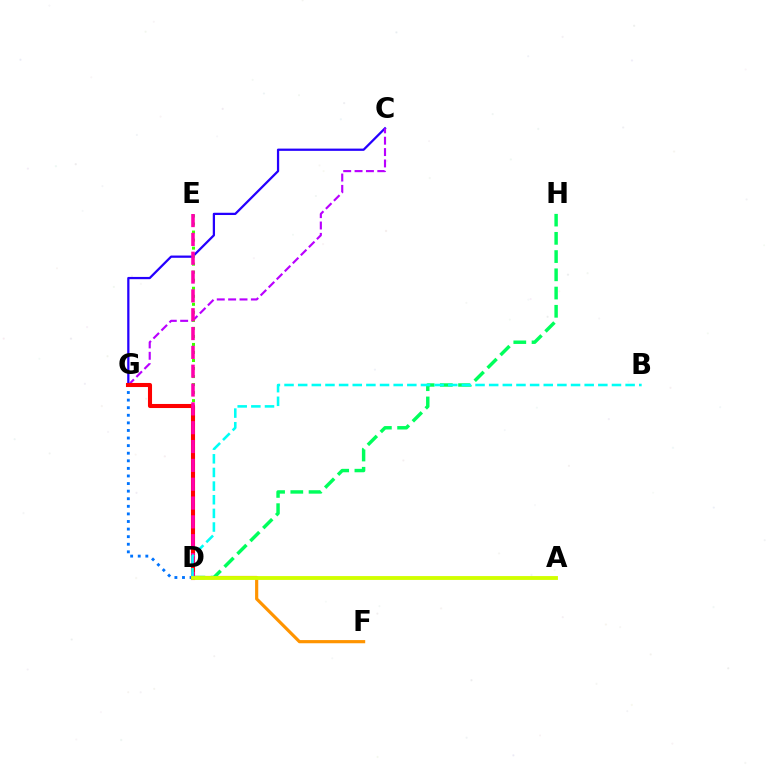{('D', 'F'): [{'color': '#ff9400', 'line_style': 'solid', 'thickness': 2.29}], ('C', 'G'): [{'color': '#2500ff', 'line_style': 'solid', 'thickness': 1.63}, {'color': '#b900ff', 'line_style': 'dashed', 'thickness': 1.54}], ('D', 'G'): [{'color': '#0074ff', 'line_style': 'dotted', 'thickness': 2.06}, {'color': '#ff0000', 'line_style': 'solid', 'thickness': 2.93}], ('D', 'E'): [{'color': '#3dff00', 'line_style': 'dotted', 'thickness': 2.18}, {'color': '#ff00ac', 'line_style': 'dashed', 'thickness': 2.56}], ('D', 'H'): [{'color': '#00ff5c', 'line_style': 'dashed', 'thickness': 2.48}], ('B', 'D'): [{'color': '#00fff6', 'line_style': 'dashed', 'thickness': 1.85}], ('A', 'D'): [{'color': '#d1ff00', 'line_style': 'solid', 'thickness': 2.78}]}